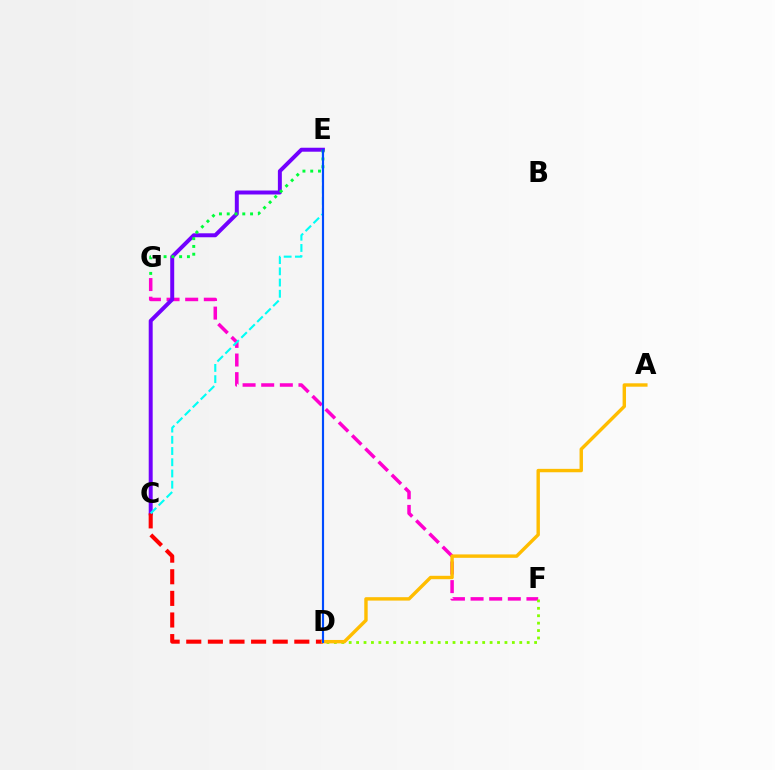{('F', 'G'): [{'color': '#ff00cf', 'line_style': 'dashed', 'thickness': 2.53}], ('D', 'F'): [{'color': '#84ff00', 'line_style': 'dotted', 'thickness': 2.02}], ('C', 'E'): [{'color': '#7200ff', 'line_style': 'solid', 'thickness': 2.86}, {'color': '#00fff6', 'line_style': 'dashed', 'thickness': 1.52}], ('C', 'D'): [{'color': '#ff0000', 'line_style': 'dashed', 'thickness': 2.94}], ('E', 'G'): [{'color': '#00ff39', 'line_style': 'dotted', 'thickness': 2.11}], ('A', 'D'): [{'color': '#ffbd00', 'line_style': 'solid', 'thickness': 2.45}], ('D', 'E'): [{'color': '#004bff', 'line_style': 'solid', 'thickness': 1.55}]}